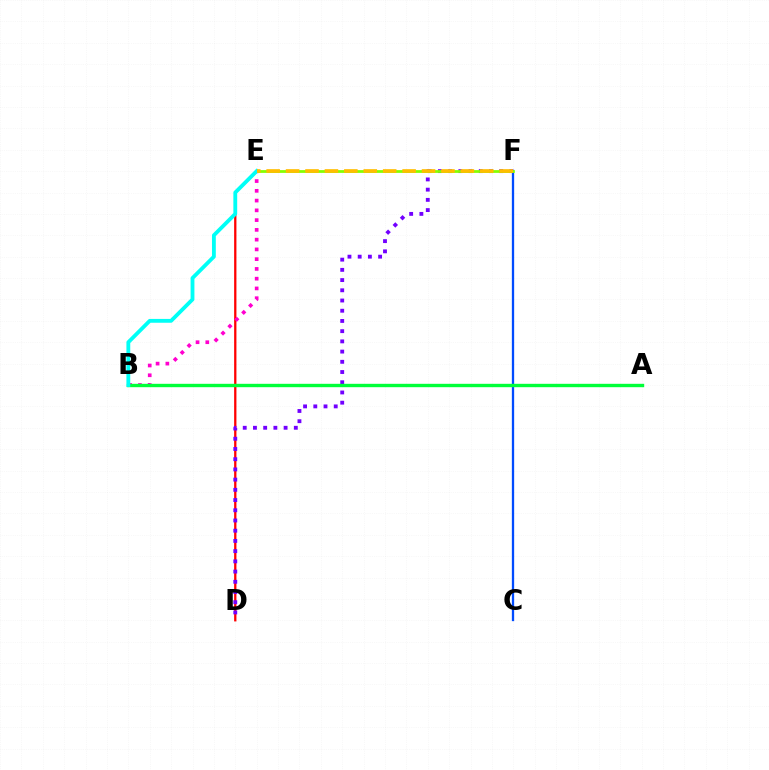{('C', 'F'): [{'color': '#004bff', 'line_style': 'solid', 'thickness': 1.65}], ('D', 'E'): [{'color': '#ff0000', 'line_style': 'solid', 'thickness': 1.65}], ('D', 'F'): [{'color': '#7200ff', 'line_style': 'dotted', 'thickness': 2.78}], ('B', 'E'): [{'color': '#ff00cf', 'line_style': 'dotted', 'thickness': 2.65}, {'color': '#00fff6', 'line_style': 'solid', 'thickness': 2.76}], ('A', 'B'): [{'color': '#00ff39', 'line_style': 'solid', 'thickness': 2.43}], ('E', 'F'): [{'color': '#84ff00', 'line_style': 'solid', 'thickness': 1.99}, {'color': '#ffbd00', 'line_style': 'dashed', 'thickness': 2.64}]}